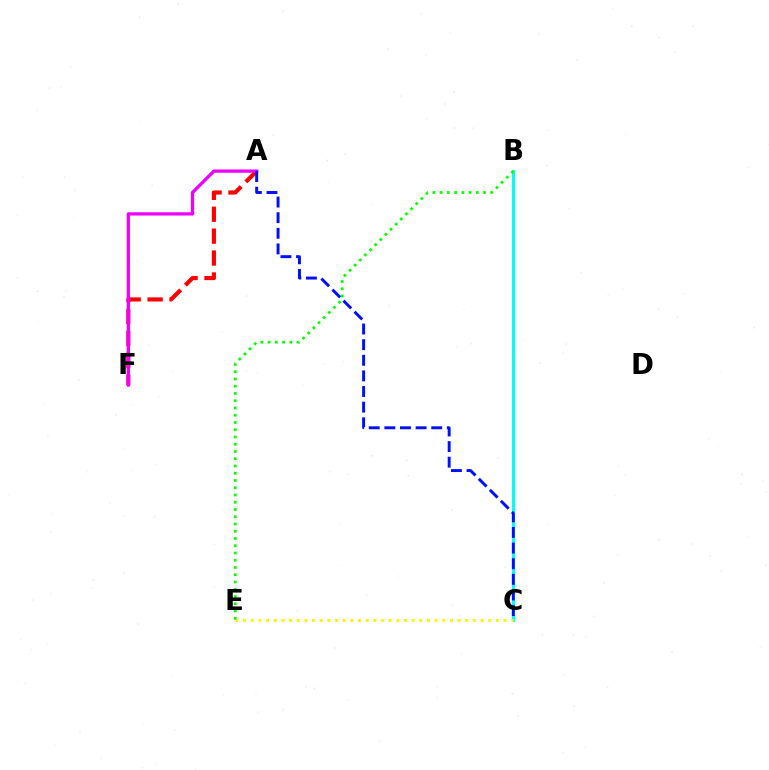{('B', 'C'): [{'color': '#00fff6', 'line_style': 'solid', 'thickness': 2.21}], ('A', 'F'): [{'color': '#ff0000', 'line_style': 'dashed', 'thickness': 2.98}, {'color': '#ee00ff', 'line_style': 'solid', 'thickness': 2.37}], ('C', 'E'): [{'color': '#fcf500', 'line_style': 'dotted', 'thickness': 2.08}], ('B', 'E'): [{'color': '#08ff00', 'line_style': 'dotted', 'thickness': 1.97}], ('A', 'C'): [{'color': '#0010ff', 'line_style': 'dashed', 'thickness': 2.12}]}